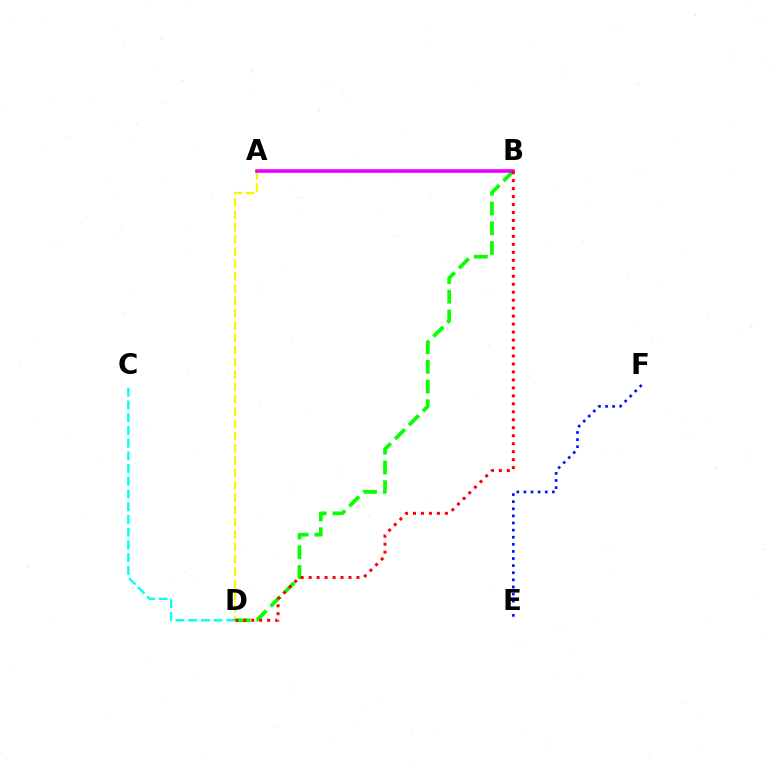{('B', 'D'): [{'color': '#08ff00', 'line_style': 'dashed', 'thickness': 2.68}, {'color': '#ff0000', 'line_style': 'dotted', 'thickness': 2.17}], ('A', 'D'): [{'color': '#fcf500', 'line_style': 'dashed', 'thickness': 1.67}], ('C', 'D'): [{'color': '#00fff6', 'line_style': 'dashed', 'thickness': 1.73}], ('A', 'B'): [{'color': '#ee00ff', 'line_style': 'solid', 'thickness': 2.6}], ('E', 'F'): [{'color': '#0010ff', 'line_style': 'dotted', 'thickness': 1.93}]}